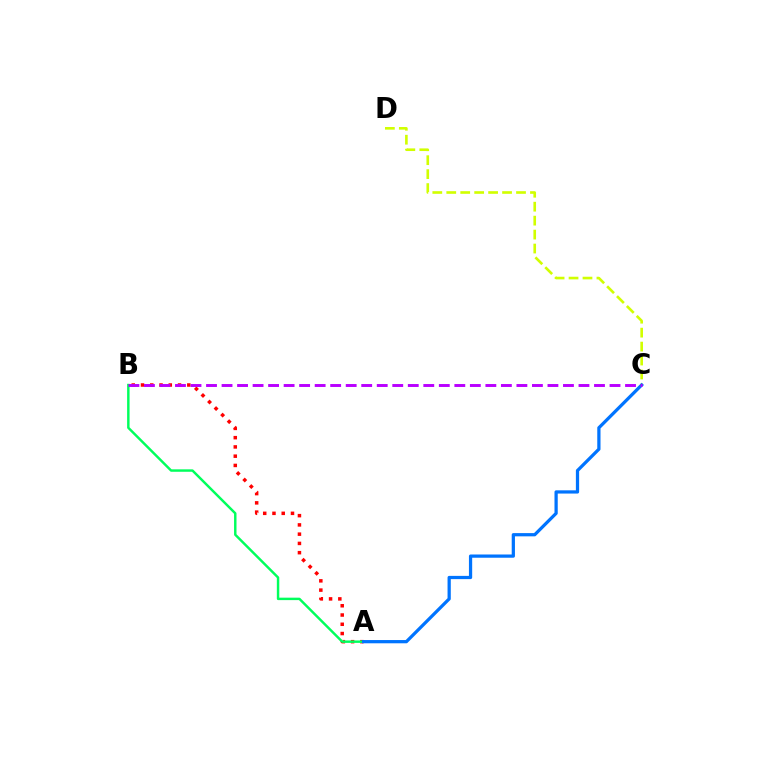{('A', 'B'): [{'color': '#ff0000', 'line_style': 'dotted', 'thickness': 2.52}, {'color': '#00ff5c', 'line_style': 'solid', 'thickness': 1.76}], ('C', 'D'): [{'color': '#d1ff00', 'line_style': 'dashed', 'thickness': 1.9}], ('A', 'C'): [{'color': '#0074ff', 'line_style': 'solid', 'thickness': 2.33}], ('B', 'C'): [{'color': '#b900ff', 'line_style': 'dashed', 'thickness': 2.11}]}